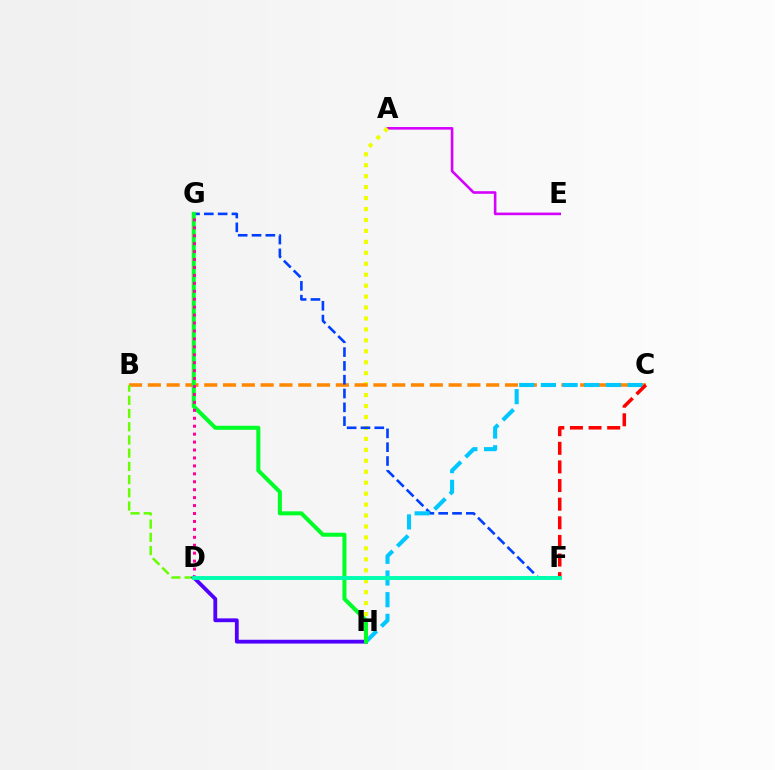{('A', 'E'): [{'color': '#d600ff', 'line_style': 'solid', 'thickness': 1.87}], ('A', 'H'): [{'color': '#eeff00', 'line_style': 'dotted', 'thickness': 2.97}], ('B', 'C'): [{'color': '#ff8800', 'line_style': 'dashed', 'thickness': 2.55}], ('B', 'D'): [{'color': '#66ff00', 'line_style': 'dashed', 'thickness': 1.79}], ('F', 'G'): [{'color': '#003fff', 'line_style': 'dashed', 'thickness': 1.88}], ('C', 'H'): [{'color': '#00c7ff', 'line_style': 'dashed', 'thickness': 2.95}], ('C', 'F'): [{'color': '#ff0000', 'line_style': 'dashed', 'thickness': 2.53}], ('D', 'H'): [{'color': '#4f00ff', 'line_style': 'solid', 'thickness': 2.73}], ('G', 'H'): [{'color': '#00ff27', 'line_style': 'solid', 'thickness': 2.9}], ('D', 'G'): [{'color': '#ff00a0', 'line_style': 'dotted', 'thickness': 2.16}], ('D', 'F'): [{'color': '#00ffaf', 'line_style': 'solid', 'thickness': 2.81}]}